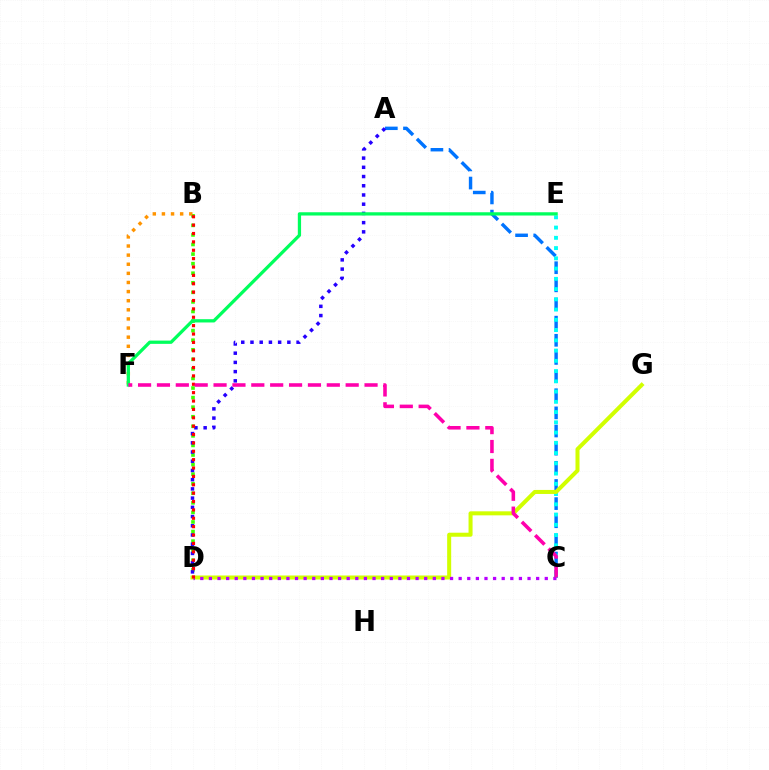{('B', 'D'): [{'color': '#3dff00', 'line_style': 'dotted', 'thickness': 2.6}, {'color': '#ff0000', 'line_style': 'dotted', 'thickness': 2.28}], ('A', 'C'): [{'color': '#0074ff', 'line_style': 'dashed', 'thickness': 2.47}], ('C', 'E'): [{'color': '#00fff6', 'line_style': 'dotted', 'thickness': 2.78}], ('A', 'D'): [{'color': '#2500ff', 'line_style': 'dotted', 'thickness': 2.51}], ('D', 'G'): [{'color': '#d1ff00', 'line_style': 'solid', 'thickness': 2.9}], ('B', 'F'): [{'color': '#ff9400', 'line_style': 'dotted', 'thickness': 2.48}], ('C', 'D'): [{'color': '#b900ff', 'line_style': 'dotted', 'thickness': 2.34}], ('E', 'F'): [{'color': '#00ff5c', 'line_style': 'solid', 'thickness': 2.35}], ('C', 'F'): [{'color': '#ff00ac', 'line_style': 'dashed', 'thickness': 2.56}]}